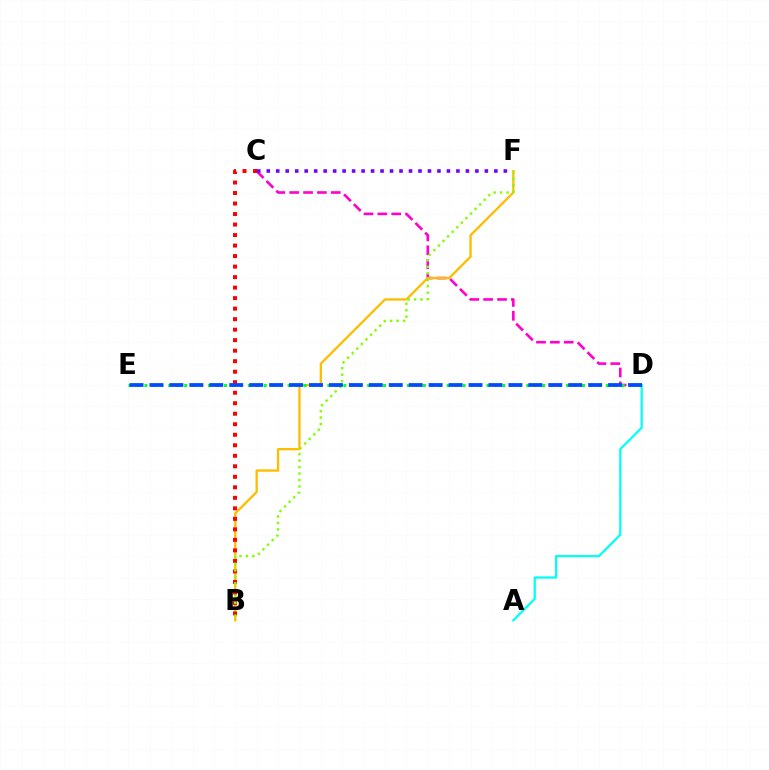{('C', 'D'): [{'color': '#ff00cf', 'line_style': 'dashed', 'thickness': 1.88}], ('B', 'F'): [{'color': '#ffbd00', 'line_style': 'solid', 'thickness': 1.67}, {'color': '#84ff00', 'line_style': 'dotted', 'thickness': 1.76}], ('B', 'C'): [{'color': '#ff0000', 'line_style': 'dotted', 'thickness': 2.86}], ('D', 'E'): [{'color': '#00ff39', 'line_style': 'dotted', 'thickness': 2.16}, {'color': '#004bff', 'line_style': 'dashed', 'thickness': 2.71}], ('A', 'D'): [{'color': '#00fff6', 'line_style': 'solid', 'thickness': 1.61}], ('C', 'F'): [{'color': '#7200ff', 'line_style': 'dotted', 'thickness': 2.58}]}